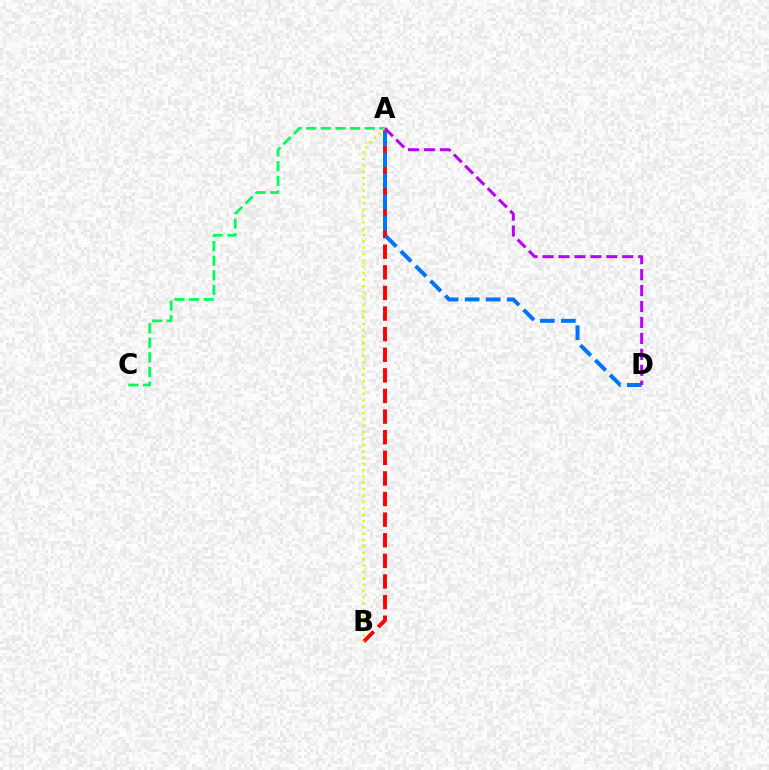{('A', 'B'): [{'color': '#ff0000', 'line_style': 'dashed', 'thickness': 2.8}, {'color': '#d1ff00', 'line_style': 'dotted', 'thickness': 1.73}], ('A', 'C'): [{'color': '#00ff5c', 'line_style': 'dashed', 'thickness': 1.99}], ('A', 'D'): [{'color': '#0074ff', 'line_style': 'dashed', 'thickness': 2.85}, {'color': '#b900ff', 'line_style': 'dashed', 'thickness': 2.17}]}